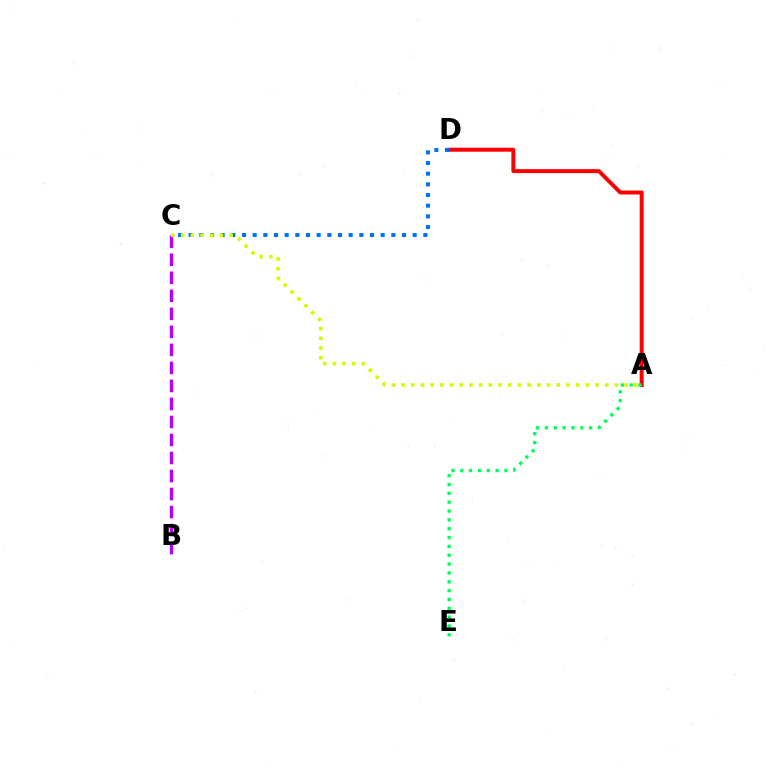{('A', 'D'): [{'color': '#ff0000', 'line_style': 'solid', 'thickness': 2.85}], ('C', 'D'): [{'color': '#0074ff', 'line_style': 'dotted', 'thickness': 2.9}], ('B', 'C'): [{'color': '#b900ff', 'line_style': 'dashed', 'thickness': 2.45}], ('A', 'C'): [{'color': '#d1ff00', 'line_style': 'dotted', 'thickness': 2.63}], ('A', 'E'): [{'color': '#00ff5c', 'line_style': 'dotted', 'thickness': 2.4}]}